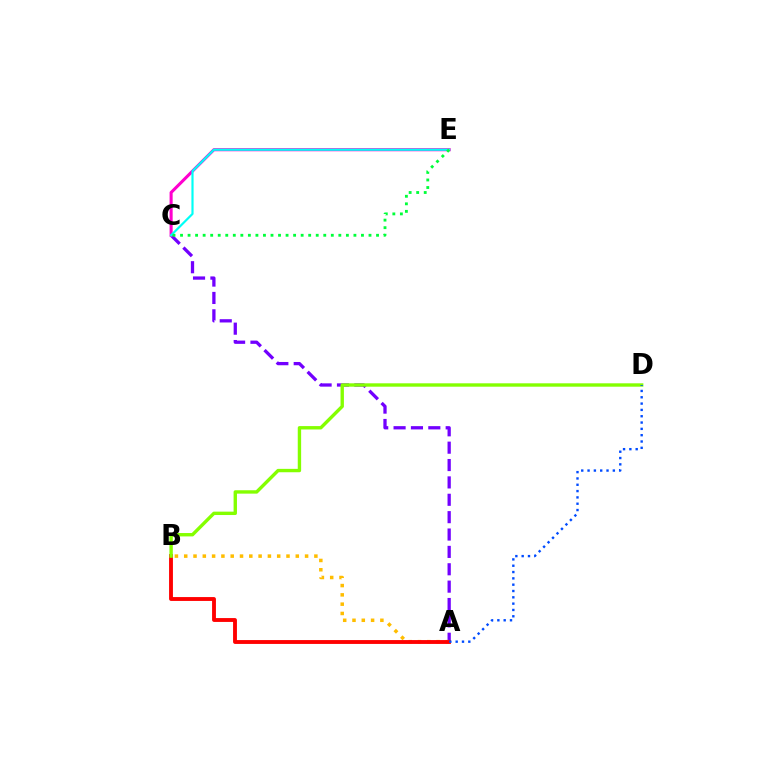{('A', 'C'): [{'color': '#7200ff', 'line_style': 'dashed', 'thickness': 2.36}], ('A', 'B'): [{'color': '#ffbd00', 'line_style': 'dotted', 'thickness': 2.53}, {'color': '#ff0000', 'line_style': 'solid', 'thickness': 2.78}], ('C', 'E'): [{'color': '#ff00cf', 'line_style': 'solid', 'thickness': 2.21}, {'color': '#00fff6', 'line_style': 'solid', 'thickness': 1.57}, {'color': '#00ff39', 'line_style': 'dotted', 'thickness': 2.05}], ('B', 'D'): [{'color': '#84ff00', 'line_style': 'solid', 'thickness': 2.44}], ('A', 'D'): [{'color': '#004bff', 'line_style': 'dotted', 'thickness': 1.72}]}